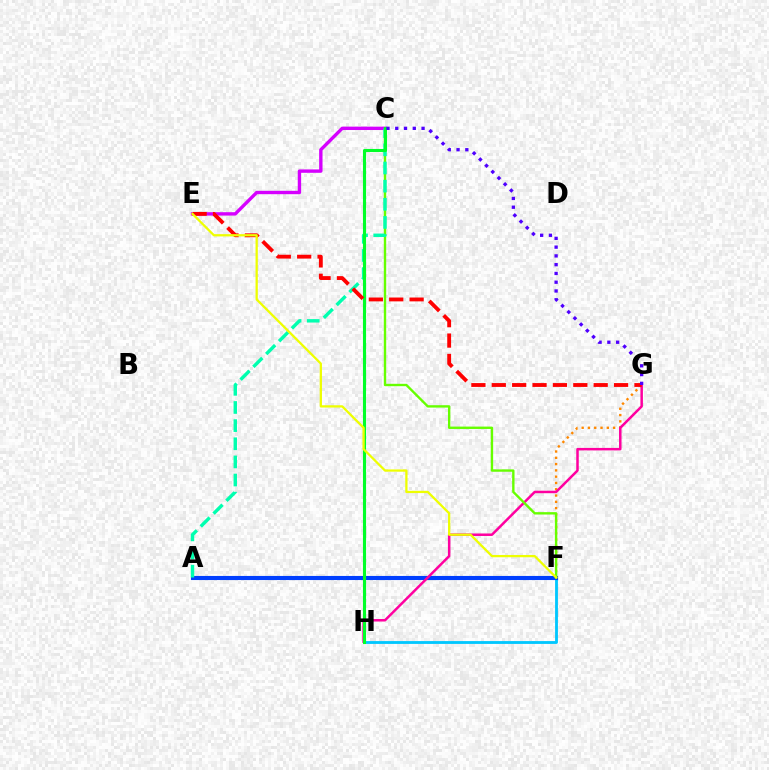{('F', 'H'): [{'color': '#00c7ff', 'line_style': 'solid', 'thickness': 2.04}], ('A', 'F'): [{'color': '#003fff', 'line_style': 'solid', 'thickness': 2.95}], ('F', 'G'): [{'color': '#ff8800', 'line_style': 'dotted', 'thickness': 1.71}], ('G', 'H'): [{'color': '#ff00a0', 'line_style': 'solid', 'thickness': 1.8}], ('C', 'F'): [{'color': '#66ff00', 'line_style': 'solid', 'thickness': 1.72}], ('C', 'E'): [{'color': '#d600ff', 'line_style': 'solid', 'thickness': 2.43}], ('A', 'C'): [{'color': '#00ffaf', 'line_style': 'dashed', 'thickness': 2.46}], ('C', 'H'): [{'color': '#00ff27', 'line_style': 'solid', 'thickness': 2.23}], ('E', 'G'): [{'color': '#ff0000', 'line_style': 'dashed', 'thickness': 2.77}], ('C', 'G'): [{'color': '#4f00ff', 'line_style': 'dotted', 'thickness': 2.38}], ('E', 'F'): [{'color': '#eeff00', 'line_style': 'solid', 'thickness': 1.64}]}